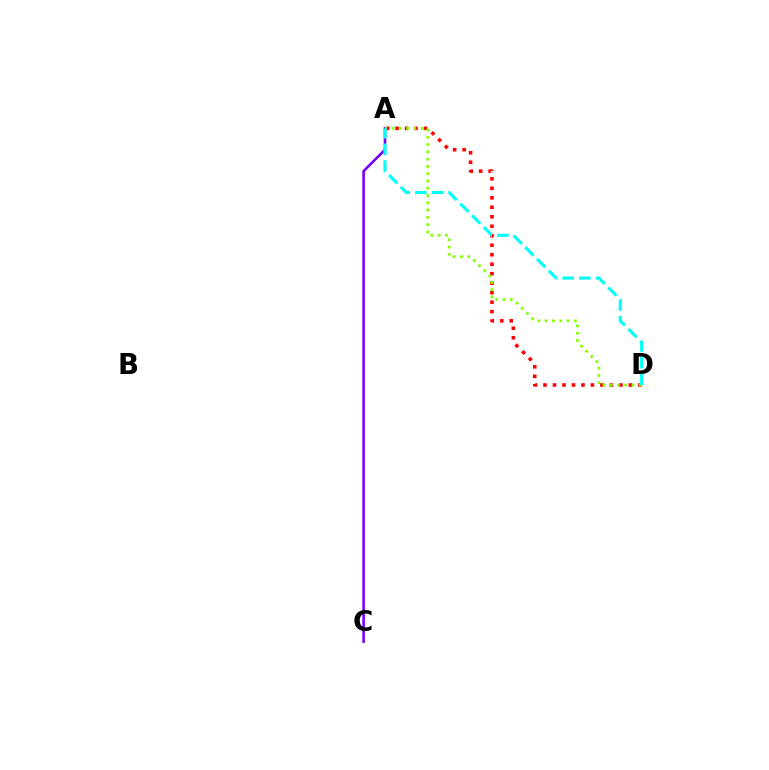{('A', 'D'): [{'color': '#ff0000', 'line_style': 'dotted', 'thickness': 2.58}, {'color': '#84ff00', 'line_style': 'dotted', 'thickness': 1.98}, {'color': '#00fff6', 'line_style': 'dashed', 'thickness': 2.26}], ('A', 'C'): [{'color': '#7200ff', 'line_style': 'solid', 'thickness': 1.84}]}